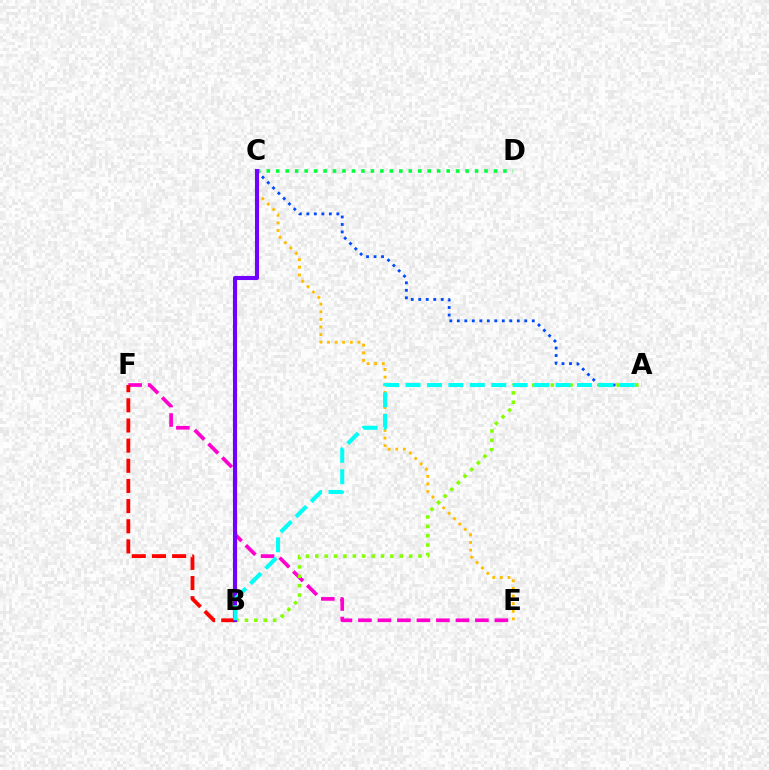{('A', 'C'): [{'color': '#004bff', 'line_style': 'dotted', 'thickness': 2.04}], ('E', 'F'): [{'color': '#ff00cf', 'line_style': 'dashed', 'thickness': 2.65}], ('B', 'F'): [{'color': '#ff0000', 'line_style': 'dashed', 'thickness': 2.74}], ('C', 'D'): [{'color': '#00ff39', 'line_style': 'dotted', 'thickness': 2.57}], ('C', 'E'): [{'color': '#ffbd00', 'line_style': 'dotted', 'thickness': 2.07}], ('A', 'B'): [{'color': '#84ff00', 'line_style': 'dotted', 'thickness': 2.55}, {'color': '#00fff6', 'line_style': 'dashed', 'thickness': 2.91}], ('B', 'C'): [{'color': '#7200ff', 'line_style': 'solid', 'thickness': 2.95}]}